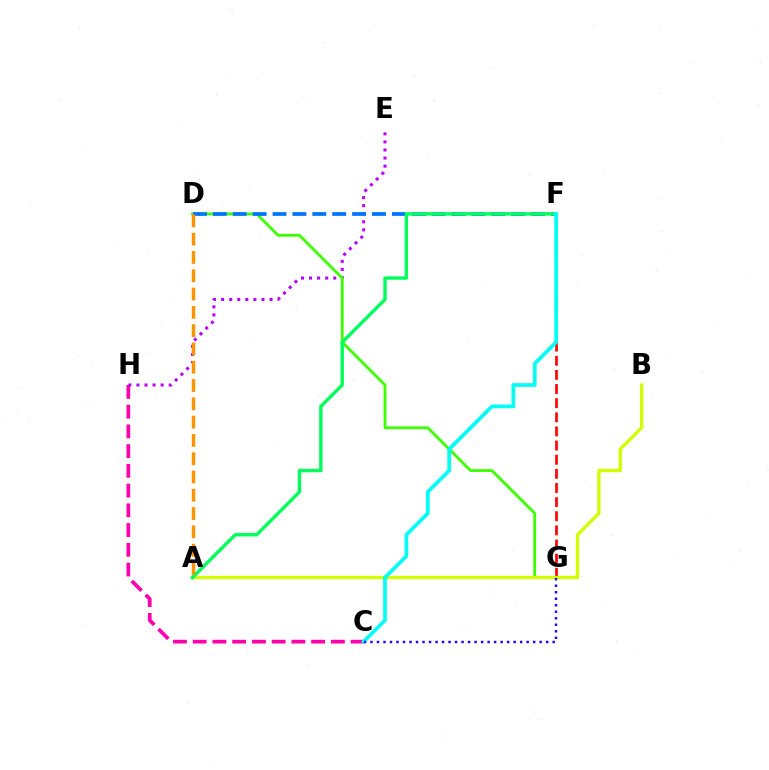{('C', 'H'): [{'color': '#ff00ac', 'line_style': 'dashed', 'thickness': 2.68}], ('E', 'H'): [{'color': '#b900ff', 'line_style': 'dotted', 'thickness': 2.19}], ('F', 'G'): [{'color': '#ff0000', 'line_style': 'dashed', 'thickness': 1.92}], ('D', 'G'): [{'color': '#3dff00', 'line_style': 'solid', 'thickness': 2.03}], ('D', 'F'): [{'color': '#0074ff', 'line_style': 'dashed', 'thickness': 2.7}], ('A', 'B'): [{'color': '#d1ff00', 'line_style': 'solid', 'thickness': 2.39}], ('A', 'F'): [{'color': '#00ff5c', 'line_style': 'solid', 'thickness': 2.44}], ('C', 'F'): [{'color': '#00fff6', 'line_style': 'solid', 'thickness': 2.67}], ('C', 'G'): [{'color': '#2500ff', 'line_style': 'dotted', 'thickness': 1.77}], ('A', 'D'): [{'color': '#ff9400', 'line_style': 'dashed', 'thickness': 2.49}]}